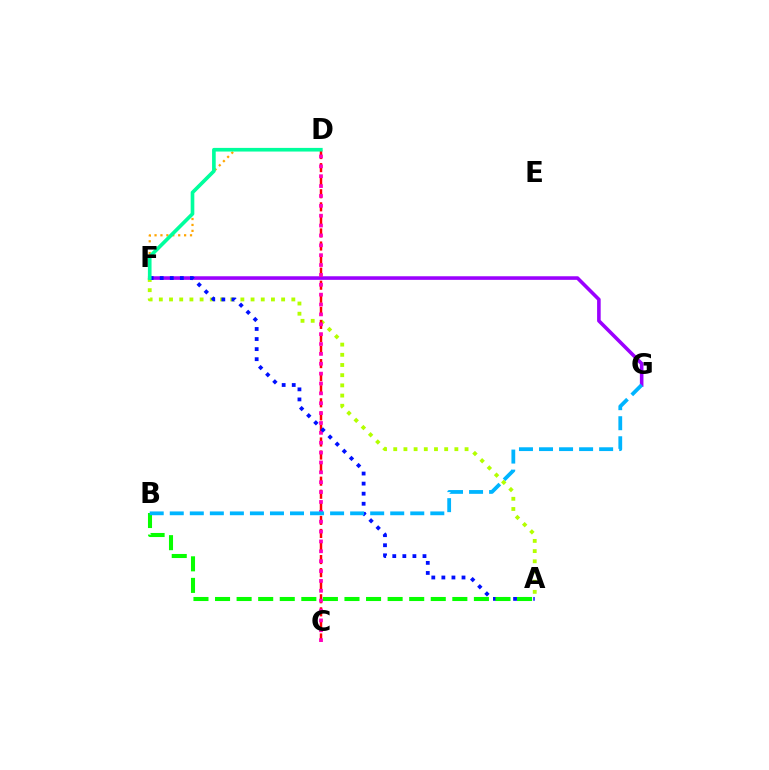{('F', 'G'): [{'color': '#9b00ff', 'line_style': 'solid', 'thickness': 2.58}], ('A', 'F'): [{'color': '#b3ff00', 'line_style': 'dotted', 'thickness': 2.77}, {'color': '#0010ff', 'line_style': 'dotted', 'thickness': 2.74}], ('D', 'F'): [{'color': '#ffa500', 'line_style': 'dotted', 'thickness': 1.61}, {'color': '#00ff9d', 'line_style': 'solid', 'thickness': 2.63}], ('C', 'D'): [{'color': '#ff0000', 'line_style': 'dashed', 'thickness': 1.77}, {'color': '#ff00bd', 'line_style': 'dotted', 'thickness': 2.68}], ('A', 'B'): [{'color': '#08ff00', 'line_style': 'dashed', 'thickness': 2.93}], ('B', 'G'): [{'color': '#00b5ff', 'line_style': 'dashed', 'thickness': 2.72}]}